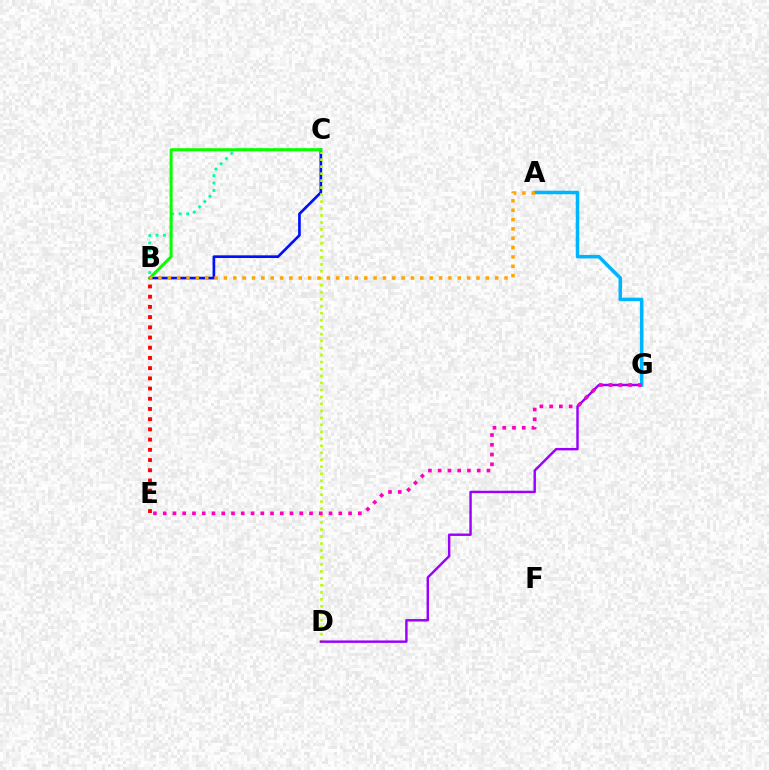{('B', 'C'): [{'color': '#0010ff', 'line_style': 'solid', 'thickness': 1.93}, {'color': '#00ff9d', 'line_style': 'dotted', 'thickness': 2.02}, {'color': '#08ff00', 'line_style': 'solid', 'thickness': 2.16}], ('C', 'D'): [{'color': '#b3ff00', 'line_style': 'dotted', 'thickness': 1.9}], ('D', 'G'): [{'color': '#9b00ff', 'line_style': 'solid', 'thickness': 1.75}], ('B', 'E'): [{'color': '#ff0000', 'line_style': 'dotted', 'thickness': 2.77}], ('A', 'G'): [{'color': '#00b5ff', 'line_style': 'solid', 'thickness': 2.54}], ('A', 'B'): [{'color': '#ffa500', 'line_style': 'dotted', 'thickness': 2.54}], ('E', 'G'): [{'color': '#ff00bd', 'line_style': 'dotted', 'thickness': 2.65}]}